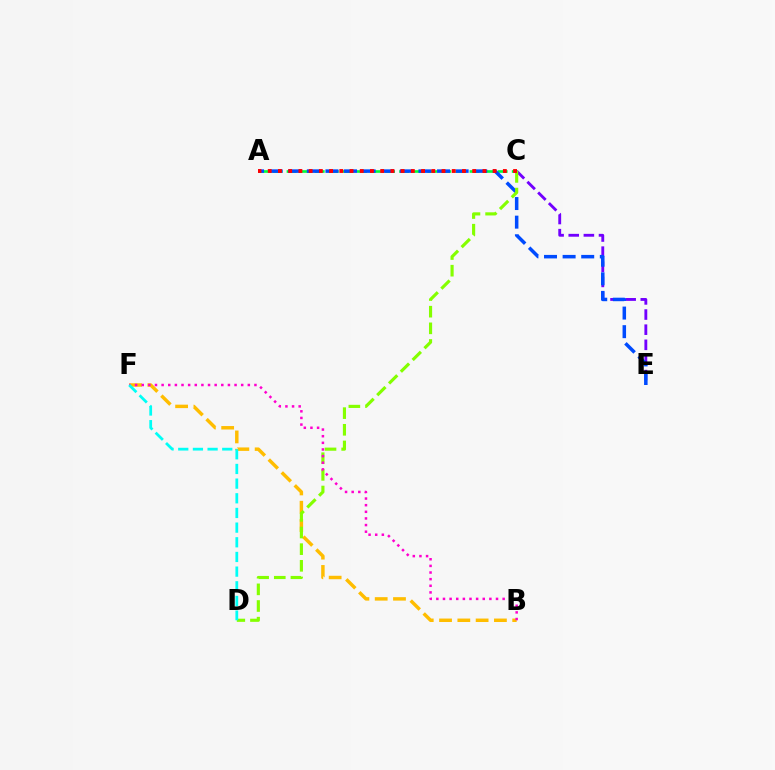{('C', 'E'): [{'color': '#7200ff', 'line_style': 'dashed', 'thickness': 2.06}], ('A', 'C'): [{'color': '#00ff39', 'line_style': 'dashed', 'thickness': 1.91}, {'color': '#ff0000', 'line_style': 'dotted', 'thickness': 2.78}], ('A', 'E'): [{'color': '#004bff', 'line_style': 'dashed', 'thickness': 2.53}], ('B', 'F'): [{'color': '#ffbd00', 'line_style': 'dashed', 'thickness': 2.48}, {'color': '#ff00cf', 'line_style': 'dotted', 'thickness': 1.8}], ('C', 'D'): [{'color': '#84ff00', 'line_style': 'dashed', 'thickness': 2.26}], ('D', 'F'): [{'color': '#00fff6', 'line_style': 'dashed', 'thickness': 1.99}]}